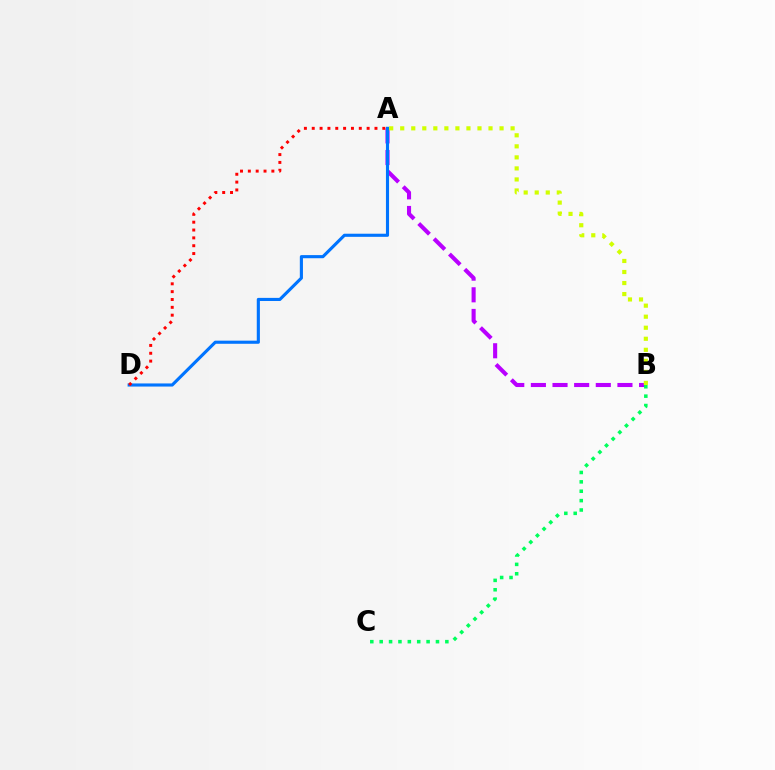{('A', 'B'): [{'color': '#b900ff', 'line_style': 'dashed', 'thickness': 2.94}, {'color': '#d1ff00', 'line_style': 'dotted', 'thickness': 3.0}], ('B', 'C'): [{'color': '#00ff5c', 'line_style': 'dotted', 'thickness': 2.55}], ('A', 'D'): [{'color': '#0074ff', 'line_style': 'solid', 'thickness': 2.25}, {'color': '#ff0000', 'line_style': 'dotted', 'thickness': 2.13}]}